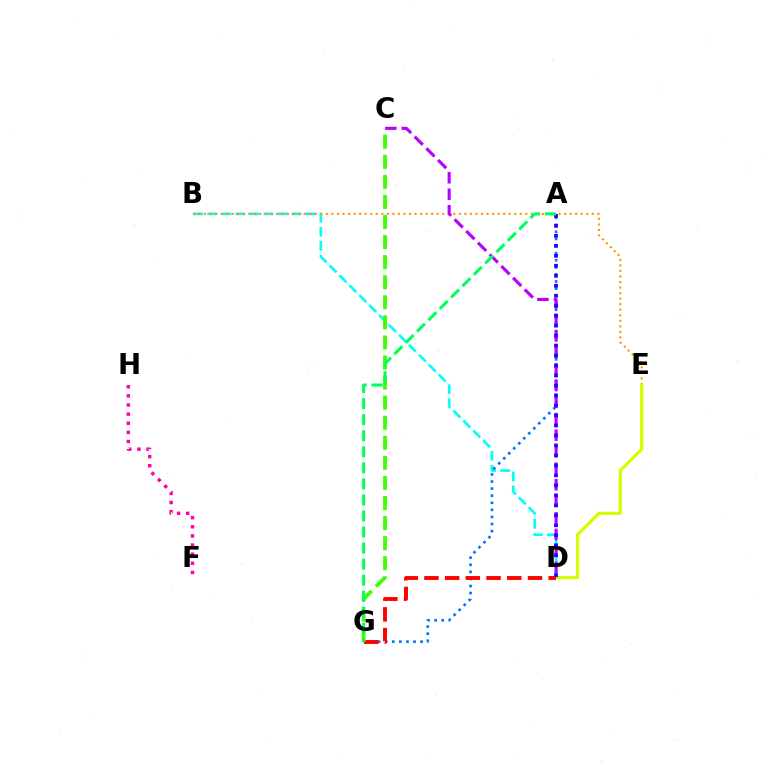{('B', 'D'): [{'color': '#00fff6', 'line_style': 'dashed', 'thickness': 1.91}], ('A', 'G'): [{'color': '#0074ff', 'line_style': 'dotted', 'thickness': 1.92}, {'color': '#00ff5c', 'line_style': 'dashed', 'thickness': 2.18}], ('B', 'E'): [{'color': '#ff9400', 'line_style': 'dotted', 'thickness': 1.51}], ('D', 'E'): [{'color': '#d1ff00', 'line_style': 'solid', 'thickness': 2.28}], ('D', 'G'): [{'color': '#ff0000', 'line_style': 'dashed', 'thickness': 2.81}], ('C', 'D'): [{'color': '#b900ff', 'line_style': 'dashed', 'thickness': 2.25}], ('F', 'H'): [{'color': '#ff00ac', 'line_style': 'dotted', 'thickness': 2.48}], ('A', 'D'): [{'color': '#2500ff', 'line_style': 'dotted', 'thickness': 2.71}], ('C', 'G'): [{'color': '#3dff00', 'line_style': 'dashed', 'thickness': 2.73}]}